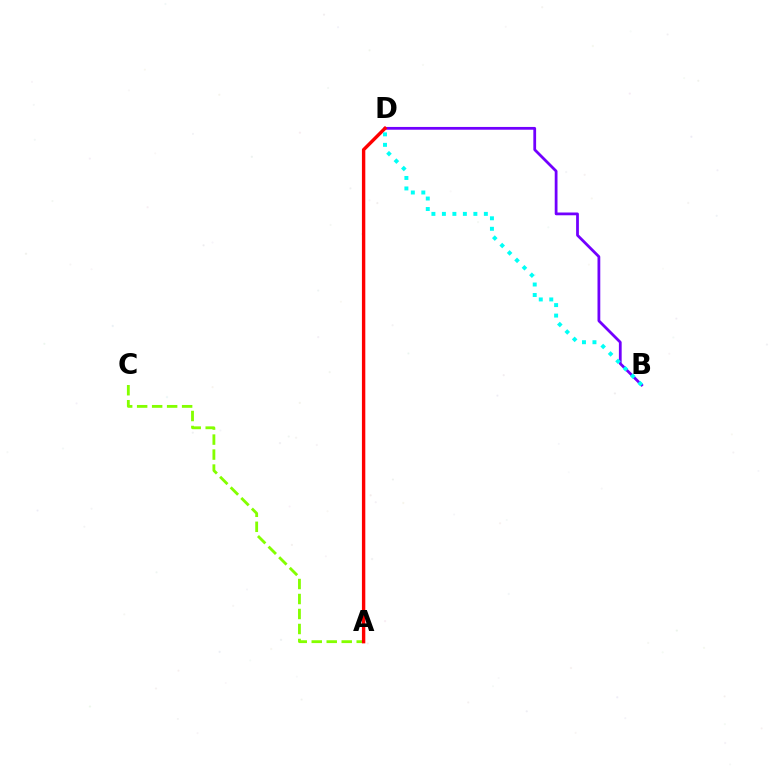{('B', 'D'): [{'color': '#7200ff', 'line_style': 'solid', 'thickness': 2.0}, {'color': '#00fff6', 'line_style': 'dotted', 'thickness': 2.85}], ('A', 'C'): [{'color': '#84ff00', 'line_style': 'dashed', 'thickness': 2.04}], ('A', 'D'): [{'color': '#ff0000', 'line_style': 'solid', 'thickness': 2.44}]}